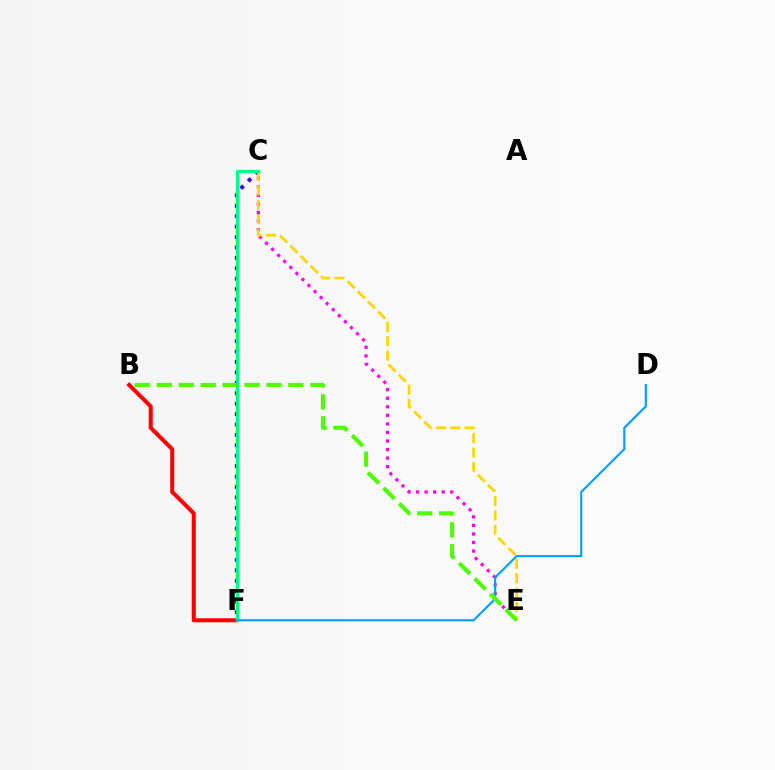{('C', 'F'): [{'color': '#3700ff', 'line_style': 'dotted', 'thickness': 2.83}, {'color': '#00ff86', 'line_style': 'solid', 'thickness': 2.36}], ('C', 'E'): [{'color': '#ff00ed', 'line_style': 'dotted', 'thickness': 2.32}, {'color': '#ffd500', 'line_style': 'dashed', 'thickness': 1.95}], ('B', 'F'): [{'color': '#ff0000', 'line_style': 'solid', 'thickness': 2.91}], ('D', 'F'): [{'color': '#009eff', 'line_style': 'solid', 'thickness': 1.51}], ('B', 'E'): [{'color': '#4fff00', 'line_style': 'dashed', 'thickness': 2.98}]}